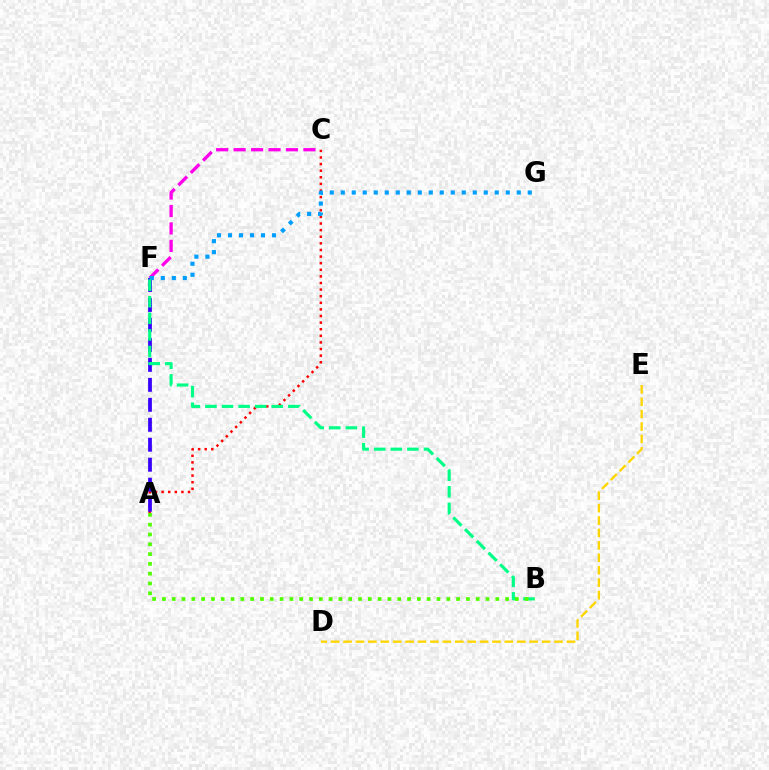{('A', 'C'): [{'color': '#ff0000', 'line_style': 'dotted', 'thickness': 1.79}], ('C', 'F'): [{'color': '#ff00ed', 'line_style': 'dashed', 'thickness': 2.37}], ('A', 'F'): [{'color': '#3700ff', 'line_style': 'dashed', 'thickness': 2.71}], ('D', 'E'): [{'color': '#ffd500', 'line_style': 'dashed', 'thickness': 1.69}], ('F', 'G'): [{'color': '#009eff', 'line_style': 'dotted', 'thickness': 2.99}], ('B', 'F'): [{'color': '#00ff86', 'line_style': 'dashed', 'thickness': 2.25}], ('A', 'B'): [{'color': '#4fff00', 'line_style': 'dotted', 'thickness': 2.66}]}